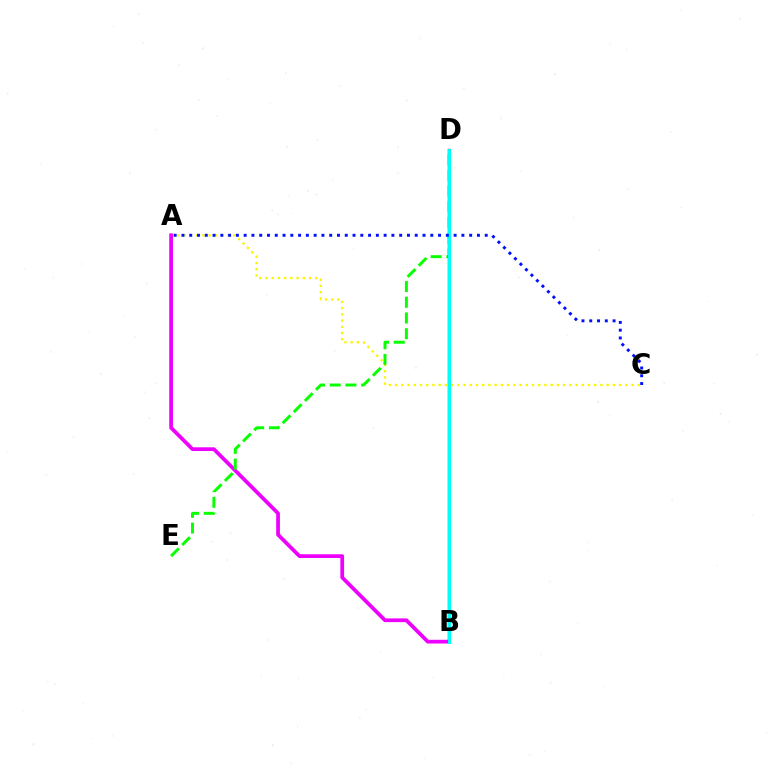{('A', 'C'): [{'color': '#fcf500', 'line_style': 'dotted', 'thickness': 1.69}, {'color': '#0010ff', 'line_style': 'dotted', 'thickness': 2.11}], ('A', 'B'): [{'color': '#ee00ff', 'line_style': 'solid', 'thickness': 2.7}], ('D', 'E'): [{'color': '#08ff00', 'line_style': 'dashed', 'thickness': 2.13}], ('B', 'D'): [{'color': '#ff0000', 'line_style': 'solid', 'thickness': 1.74}, {'color': '#00fff6', 'line_style': 'solid', 'thickness': 2.26}]}